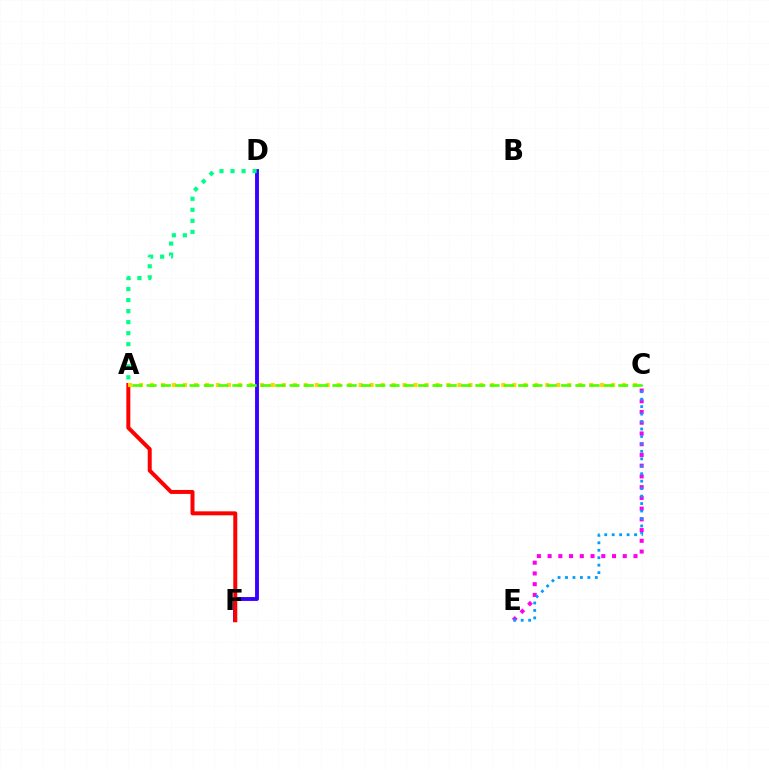{('C', 'E'): [{'color': '#ff00ed', 'line_style': 'dotted', 'thickness': 2.92}, {'color': '#009eff', 'line_style': 'dotted', 'thickness': 2.03}], ('D', 'F'): [{'color': '#3700ff', 'line_style': 'solid', 'thickness': 2.78}], ('A', 'D'): [{'color': '#00ff86', 'line_style': 'dotted', 'thickness': 3.0}], ('A', 'F'): [{'color': '#ff0000', 'line_style': 'solid', 'thickness': 2.86}], ('A', 'C'): [{'color': '#ffd500', 'line_style': 'dotted', 'thickness': 2.98}, {'color': '#4fff00', 'line_style': 'dashed', 'thickness': 1.94}]}